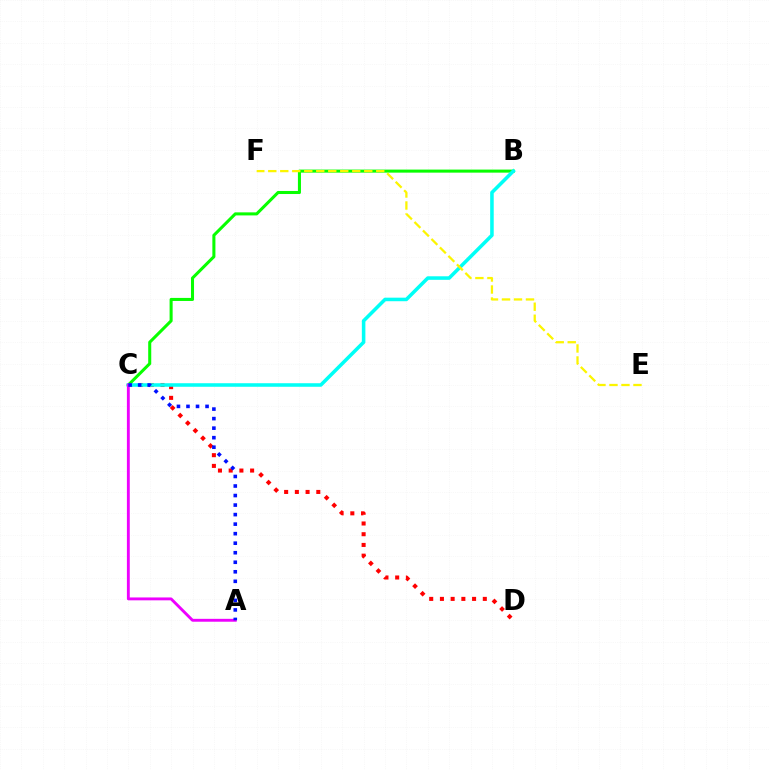{('B', 'C'): [{'color': '#08ff00', 'line_style': 'solid', 'thickness': 2.2}, {'color': '#00fff6', 'line_style': 'solid', 'thickness': 2.56}], ('C', 'D'): [{'color': '#ff0000', 'line_style': 'dotted', 'thickness': 2.91}], ('A', 'C'): [{'color': '#ee00ff', 'line_style': 'solid', 'thickness': 2.07}, {'color': '#0010ff', 'line_style': 'dotted', 'thickness': 2.59}], ('E', 'F'): [{'color': '#fcf500', 'line_style': 'dashed', 'thickness': 1.63}]}